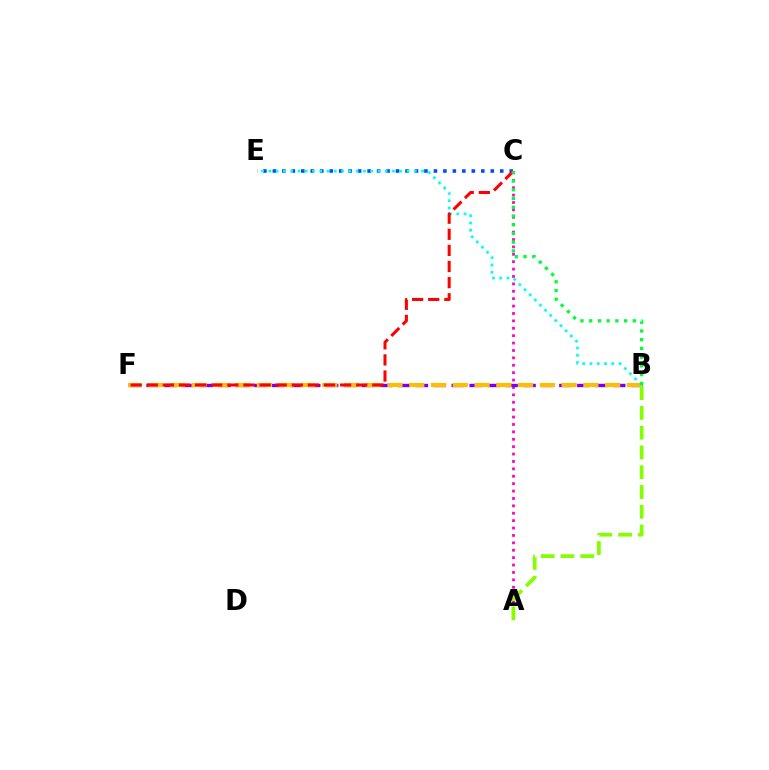{('A', 'C'): [{'color': '#ff00cf', 'line_style': 'dotted', 'thickness': 2.01}], ('B', 'F'): [{'color': '#7200ff', 'line_style': 'dashed', 'thickness': 2.44}, {'color': '#ffbd00', 'line_style': 'dashed', 'thickness': 2.96}], ('C', 'E'): [{'color': '#004bff', 'line_style': 'dotted', 'thickness': 2.57}], ('B', 'E'): [{'color': '#00fff6', 'line_style': 'dotted', 'thickness': 1.98}], ('C', 'F'): [{'color': '#ff0000', 'line_style': 'dashed', 'thickness': 2.19}], ('B', 'C'): [{'color': '#00ff39', 'line_style': 'dotted', 'thickness': 2.37}], ('A', 'B'): [{'color': '#84ff00', 'line_style': 'dashed', 'thickness': 2.69}]}